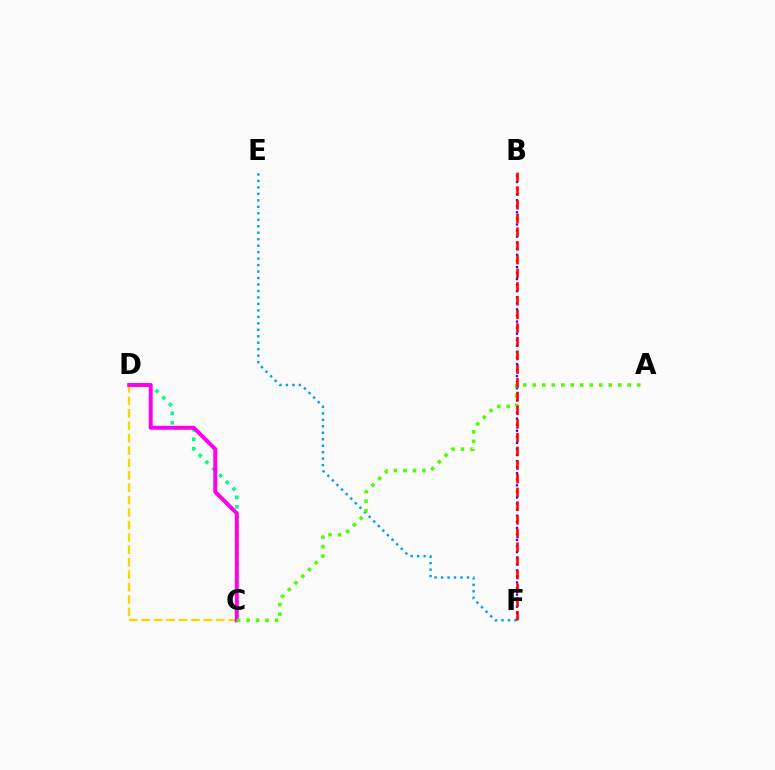{('C', 'D'): [{'color': '#ffd500', 'line_style': 'dashed', 'thickness': 1.69}, {'color': '#00ff86', 'line_style': 'dotted', 'thickness': 2.58}, {'color': '#ff00ed', 'line_style': 'solid', 'thickness': 2.85}], ('B', 'F'): [{'color': '#3700ff', 'line_style': 'dotted', 'thickness': 1.65}, {'color': '#ff0000', 'line_style': 'dashed', 'thickness': 1.86}], ('E', 'F'): [{'color': '#009eff', 'line_style': 'dotted', 'thickness': 1.76}], ('A', 'C'): [{'color': '#4fff00', 'line_style': 'dotted', 'thickness': 2.58}]}